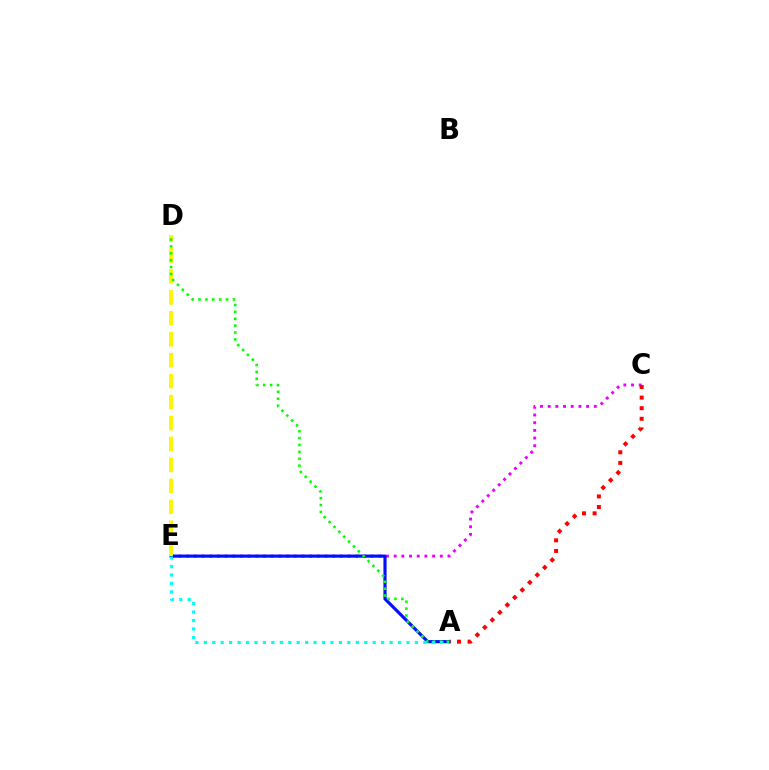{('C', 'E'): [{'color': '#ee00ff', 'line_style': 'dotted', 'thickness': 2.09}], ('A', 'E'): [{'color': '#0010ff', 'line_style': 'solid', 'thickness': 2.27}, {'color': '#00fff6', 'line_style': 'dotted', 'thickness': 2.29}], ('D', 'E'): [{'color': '#fcf500', 'line_style': 'dashed', 'thickness': 2.84}], ('A', 'D'): [{'color': '#08ff00', 'line_style': 'dotted', 'thickness': 1.87}], ('A', 'C'): [{'color': '#ff0000', 'line_style': 'dotted', 'thickness': 2.88}]}